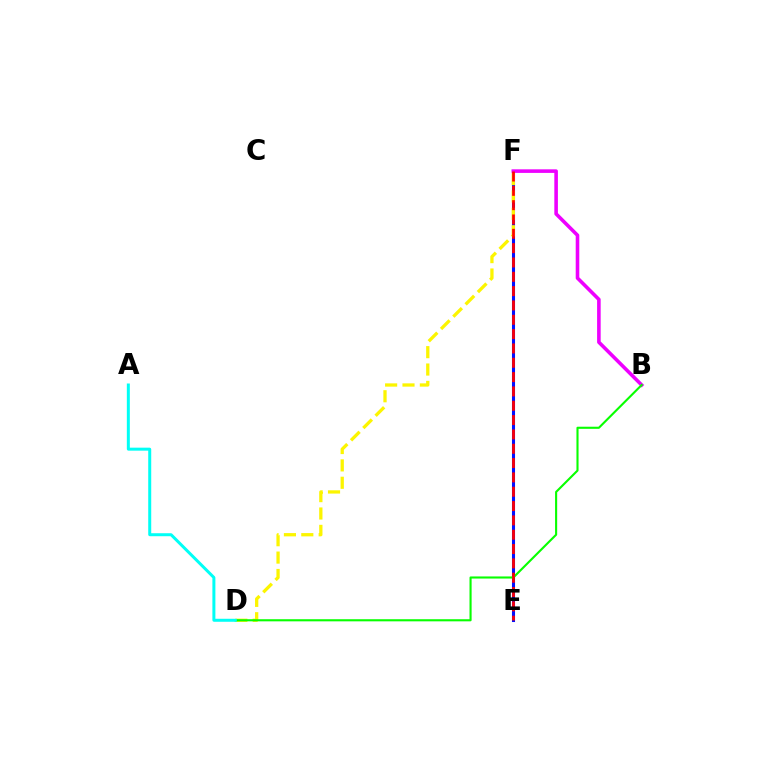{('E', 'F'): [{'color': '#0010ff', 'line_style': 'solid', 'thickness': 2.2}, {'color': '#ff0000', 'line_style': 'dashed', 'thickness': 1.95}], ('D', 'F'): [{'color': '#fcf500', 'line_style': 'dashed', 'thickness': 2.36}], ('B', 'F'): [{'color': '#ee00ff', 'line_style': 'solid', 'thickness': 2.58}], ('B', 'D'): [{'color': '#08ff00', 'line_style': 'solid', 'thickness': 1.52}], ('A', 'D'): [{'color': '#00fff6', 'line_style': 'solid', 'thickness': 2.16}]}